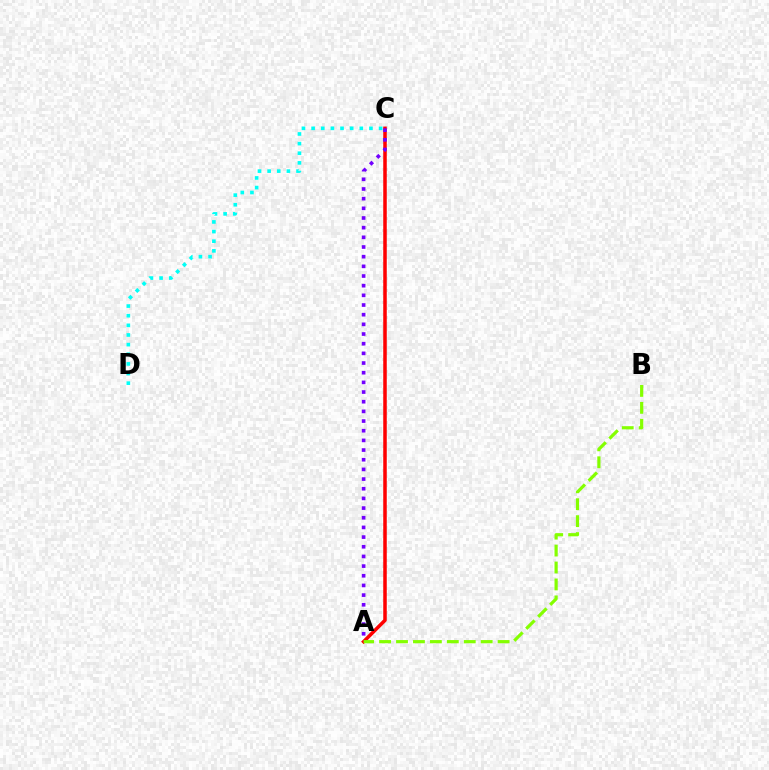{('A', 'C'): [{'color': '#ff0000', 'line_style': 'solid', 'thickness': 2.54}, {'color': '#7200ff', 'line_style': 'dotted', 'thickness': 2.63}], ('C', 'D'): [{'color': '#00fff6', 'line_style': 'dotted', 'thickness': 2.62}], ('A', 'B'): [{'color': '#84ff00', 'line_style': 'dashed', 'thickness': 2.3}]}